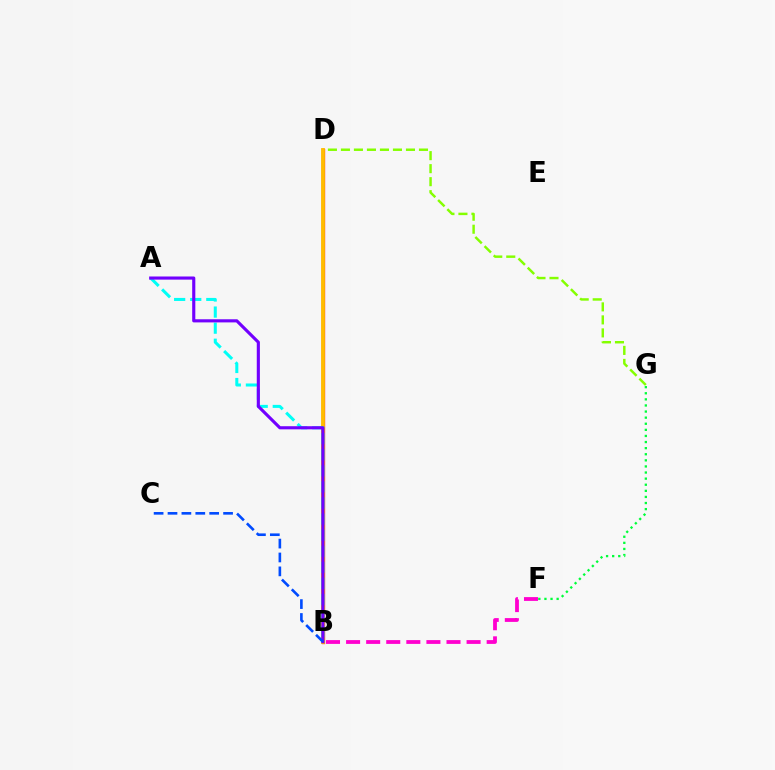{('B', 'D'): [{'color': '#ff0000', 'line_style': 'solid', 'thickness': 2.37}, {'color': '#ffbd00', 'line_style': 'solid', 'thickness': 2.75}], ('D', 'G'): [{'color': '#84ff00', 'line_style': 'dashed', 'thickness': 1.77}], ('F', 'G'): [{'color': '#00ff39', 'line_style': 'dotted', 'thickness': 1.66}], ('A', 'B'): [{'color': '#00fff6', 'line_style': 'dashed', 'thickness': 2.18}, {'color': '#7200ff', 'line_style': 'solid', 'thickness': 2.25}], ('B', 'C'): [{'color': '#004bff', 'line_style': 'dashed', 'thickness': 1.89}], ('B', 'F'): [{'color': '#ff00cf', 'line_style': 'dashed', 'thickness': 2.73}]}